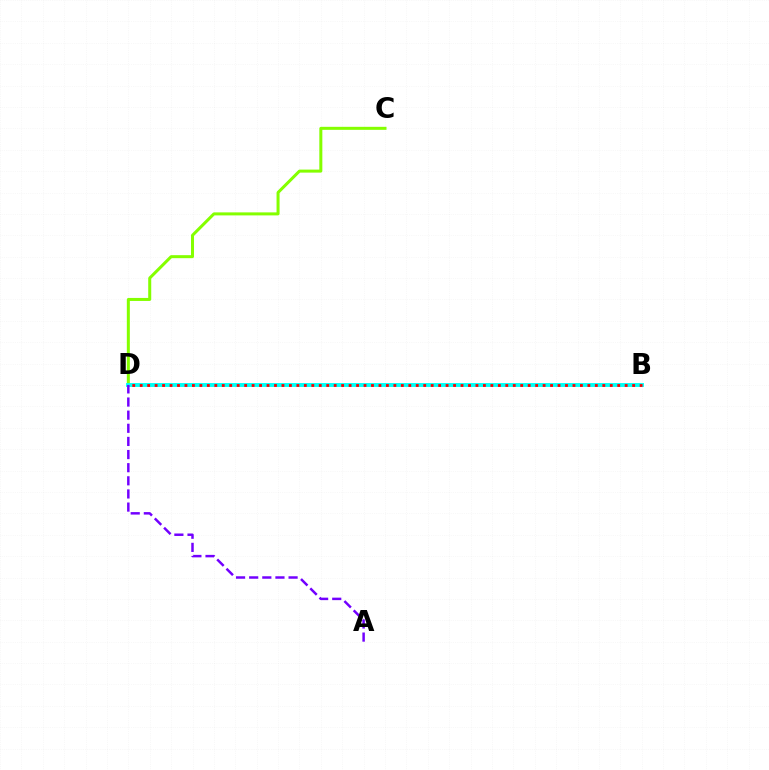{('C', 'D'): [{'color': '#84ff00', 'line_style': 'solid', 'thickness': 2.17}], ('B', 'D'): [{'color': '#00fff6', 'line_style': 'solid', 'thickness': 2.8}, {'color': '#ff0000', 'line_style': 'dotted', 'thickness': 2.03}], ('A', 'D'): [{'color': '#7200ff', 'line_style': 'dashed', 'thickness': 1.78}]}